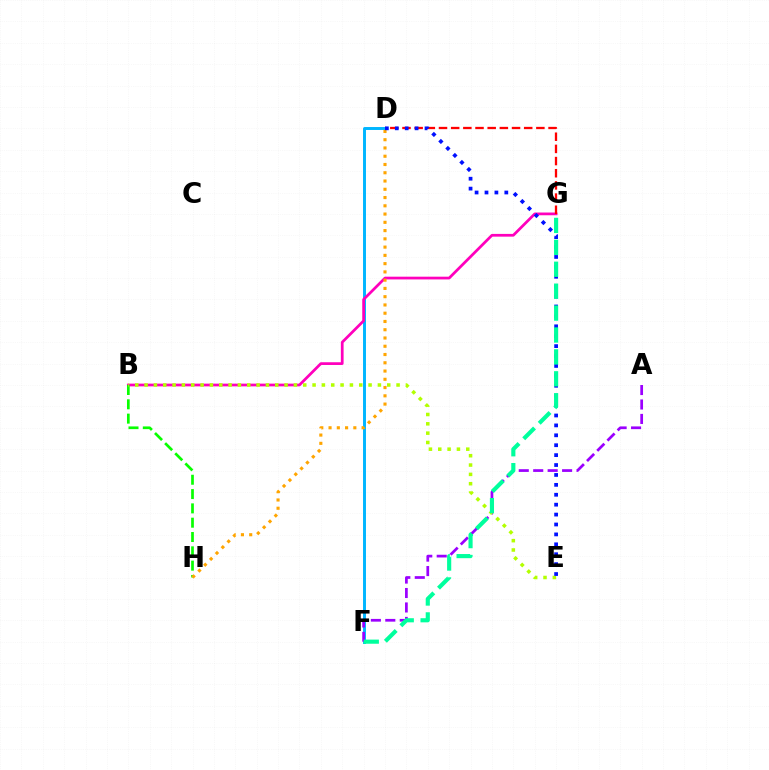{('D', 'F'): [{'color': '#00b5ff', 'line_style': 'solid', 'thickness': 2.12}], ('B', 'G'): [{'color': '#ff00bd', 'line_style': 'solid', 'thickness': 1.97}], ('A', 'F'): [{'color': '#9b00ff', 'line_style': 'dashed', 'thickness': 1.96}], ('B', 'H'): [{'color': '#08ff00', 'line_style': 'dashed', 'thickness': 1.94}], ('D', 'H'): [{'color': '#ffa500', 'line_style': 'dotted', 'thickness': 2.24}], ('D', 'G'): [{'color': '#ff0000', 'line_style': 'dashed', 'thickness': 1.65}], ('B', 'E'): [{'color': '#b3ff00', 'line_style': 'dotted', 'thickness': 2.54}], ('D', 'E'): [{'color': '#0010ff', 'line_style': 'dotted', 'thickness': 2.69}], ('F', 'G'): [{'color': '#00ff9d', 'line_style': 'dashed', 'thickness': 2.98}]}